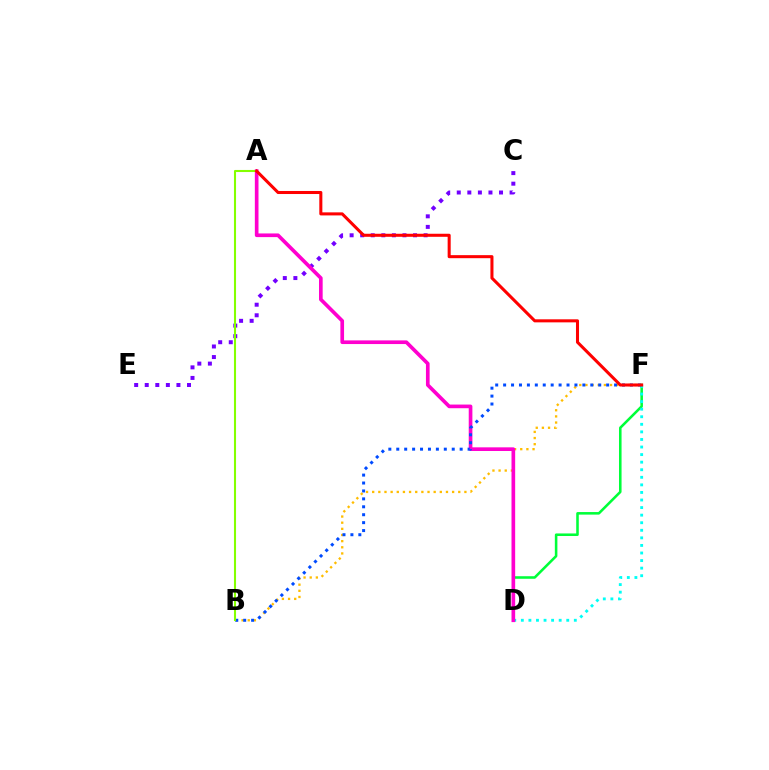{('D', 'F'): [{'color': '#00ff39', 'line_style': 'solid', 'thickness': 1.84}, {'color': '#00fff6', 'line_style': 'dotted', 'thickness': 2.06}], ('C', 'E'): [{'color': '#7200ff', 'line_style': 'dotted', 'thickness': 2.87}], ('B', 'F'): [{'color': '#ffbd00', 'line_style': 'dotted', 'thickness': 1.67}, {'color': '#004bff', 'line_style': 'dotted', 'thickness': 2.15}], ('A', 'D'): [{'color': '#ff00cf', 'line_style': 'solid', 'thickness': 2.64}], ('A', 'B'): [{'color': '#84ff00', 'line_style': 'solid', 'thickness': 1.5}], ('A', 'F'): [{'color': '#ff0000', 'line_style': 'solid', 'thickness': 2.19}]}